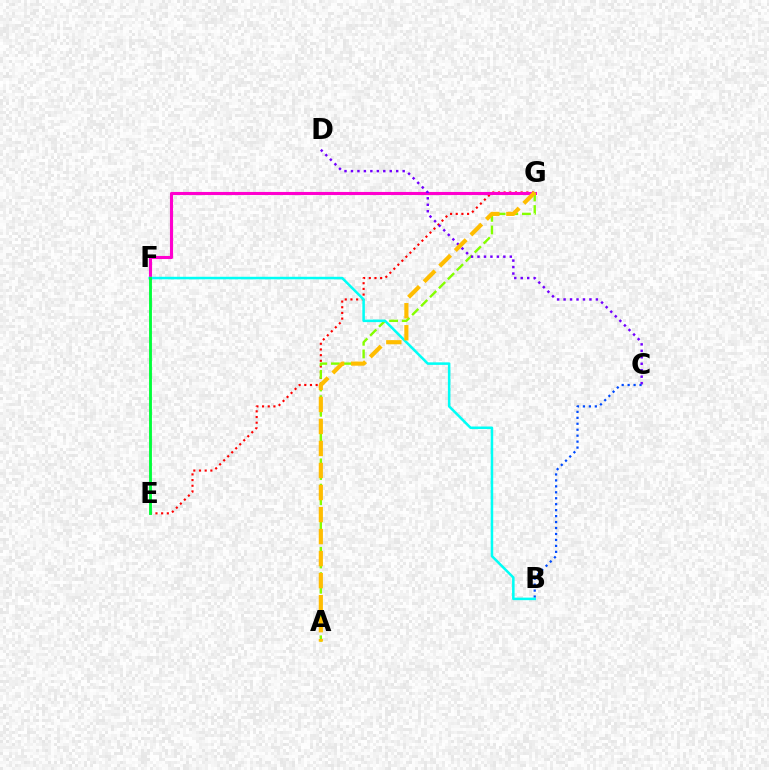{('B', 'C'): [{'color': '#004bff', 'line_style': 'dotted', 'thickness': 1.62}], ('E', 'G'): [{'color': '#ff0000', 'line_style': 'dotted', 'thickness': 1.54}], ('F', 'G'): [{'color': '#ff00cf', 'line_style': 'solid', 'thickness': 2.23}], ('A', 'G'): [{'color': '#84ff00', 'line_style': 'dashed', 'thickness': 1.72}, {'color': '#ffbd00', 'line_style': 'dashed', 'thickness': 2.99}], ('B', 'F'): [{'color': '#00fff6', 'line_style': 'solid', 'thickness': 1.82}], ('C', 'D'): [{'color': '#7200ff', 'line_style': 'dotted', 'thickness': 1.76}], ('E', 'F'): [{'color': '#00ff39', 'line_style': 'solid', 'thickness': 2.06}]}